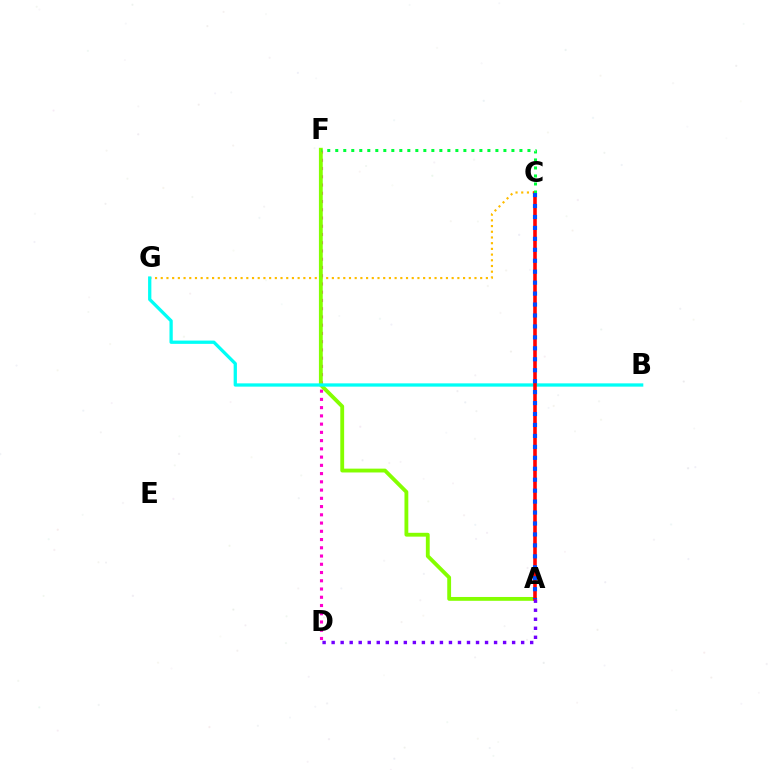{('C', 'G'): [{'color': '#ffbd00', 'line_style': 'dotted', 'thickness': 1.55}], ('D', 'F'): [{'color': '#ff00cf', 'line_style': 'dotted', 'thickness': 2.24}], ('A', 'F'): [{'color': '#84ff00', 'line_style': 'solid', 'thickness': 2.76}], ('B', 'G'): [{'color': '#00fff6', 'line_style': 'solid', 'thickness': 2.36}], ('A', 'C'): [{'color': '#ff0000', 'line_style': 'solid', 'thickness': 2.58}, {'color': '#004bff', 'line_style': 'dotted', 'thickness': 2.97}], ('C', 'F'): [{'color': '#00ff39', 'line_style': 'dotted', 'thickness': 2.18}], ('A', 'D'): [{'color': '#7200ff', 'line_style': 'dotted', 'thickness': 2.45}]}